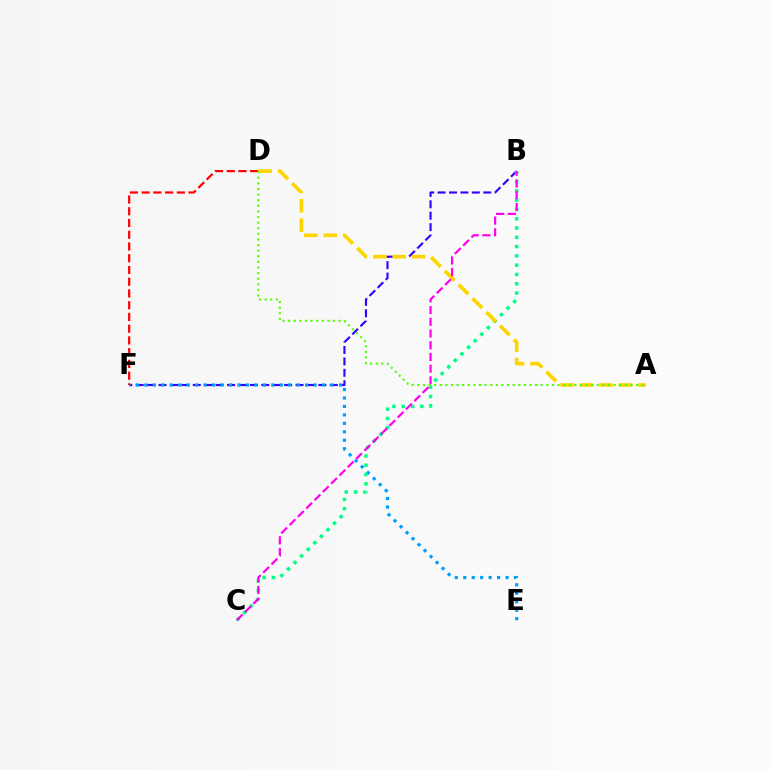{('B', 'F'): [{'color': '#3700ff', 'line_style': 'dashed', 'thickness': 1.55}], ('E', 'F'): [{'color': '#009eff', 'line_style': 'dotted', 'thickness': 2.3}], ('B', 'C'): [{'color': '#00ff86', 'line_style': 'dotted', 'thickness': 2.52}, {'color': '#ff00ed', 'line_style': 'dashed', 'thickness': 1.59}], ('D', 'F'): [{'color': '#ff0000', 'line_style': 'dashed', 'thickness': 1.6}], ('A', 'D'): [{'color': '#ffd500', 'line_style': 'dashed', 'thickness': 2.64}, {'color': '#4fff00', 'line_style': 'dotted', 'thickness': 1.52}]}